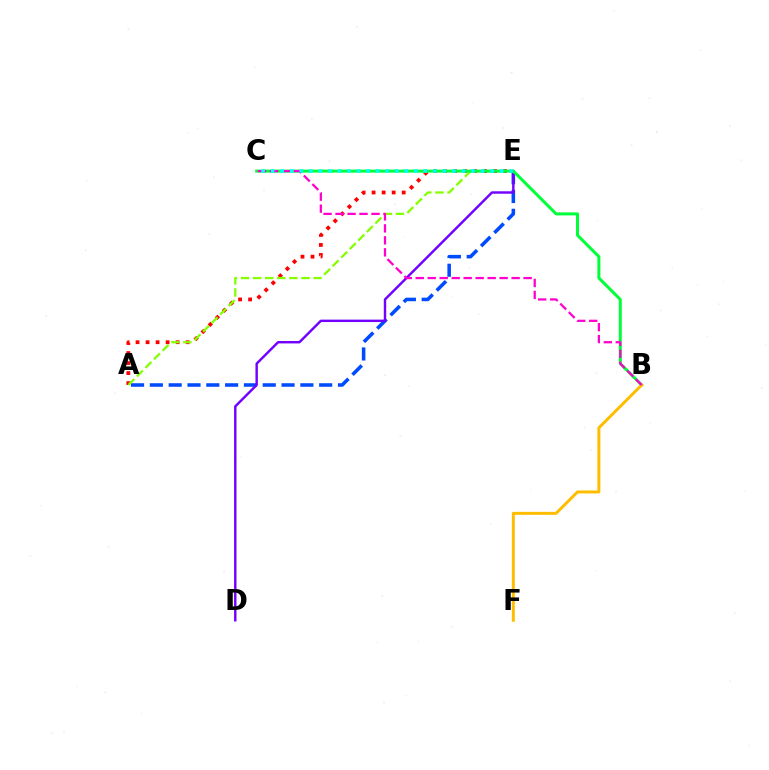{('A', 'E'): [{'color': '#ff0000', 'line_style': 'dotted', 'thickness': 2.72}, {'color': '#004bff', 'line_style': 'dashed', 'thickness': 2.56}, {'color': '#84ff00', 'line_style': 'dashed', 'thickness': 1.64}], ('D', 'E'): [{'color': '#7200ff', 'line_style': 'solid', 'thickness': 1.75}], ('B', 'C'): [{'color': '#00ff39', 'line_style': 'solid', 'thickness': 2.17}, {'color': '#ff00cf', 'line_style': 'dashed', 'thickness': 1.63}], ('B', 'F'): [{'color': '#ffbd00', 'line_style': 'solid', 'thickness': 2.14}], ('C', 'E'): [{'color': '#00fff6', 'line_style': 'dotted', 'thickness': 2.59}]}